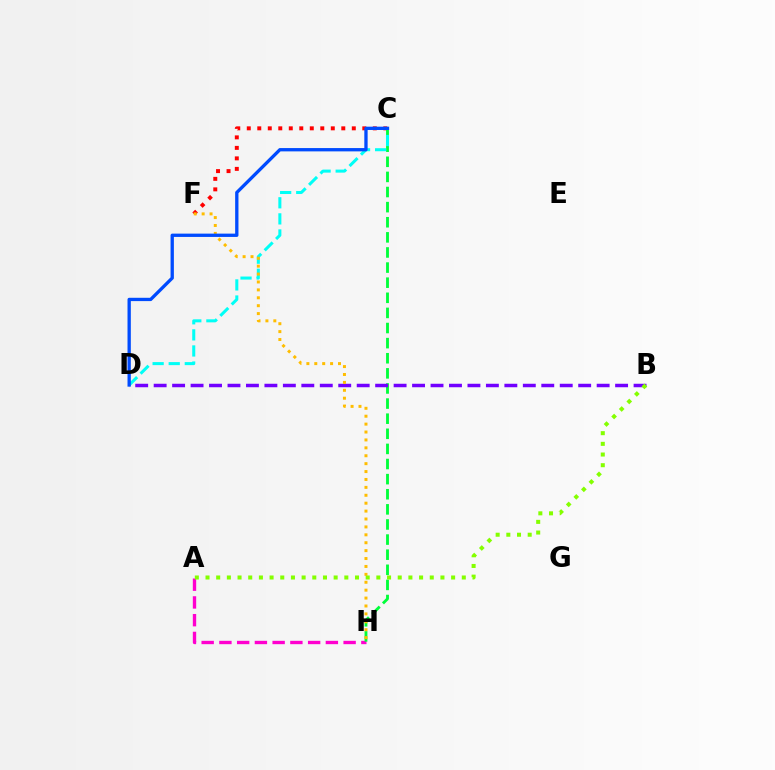{('C', 'F'): [{'color': '#ff0000', 'line_style': 'dotted', 'thickness': 2.85}], ('A', 'H'): [{'color': '#ff00cf', 'line_style': 'dashed', 'thickness': 2.41}], ('C', 'H'): [{'color': '#00ff39', 'line_style': 'dashed', 'thickness': 2.05}], ('B', 'D'): [{'color': '#7200ff', 'line_style': 'dashed', 'thickness': 2.51}], ('C', 'D'): [{'color': '#00fff6', 'line_style': 'dashed', 'thickness': 2.19}, {'color': '#004bff', 'line_style': 'solid', 'thickness': 2.38}], ('F', 'H'): [{'color': '#ffbd00', 'line_style': 'dotted', 'thickness': 2.15}], ('A', 'B'): [{'color': '#84ff00', 'line_style': 'dotted', 'thickness': 2.9}]}